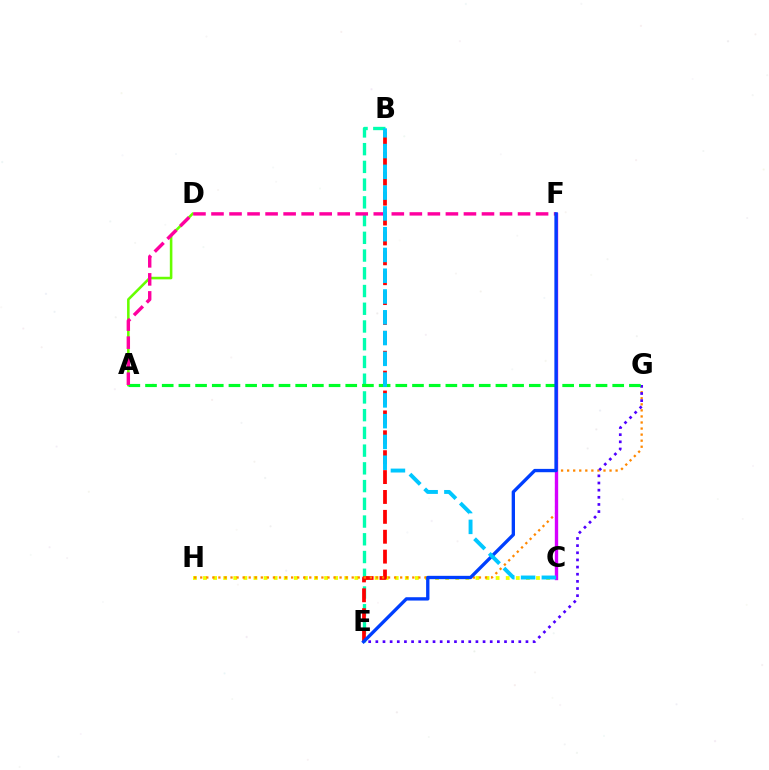{('C', 'H'): [{'color': '#eeff00', 'line_style': 'dotted', 'thickness': 2.74}], ('A', 'D'): [{'color': '#66ff00', 'line_style': 'solid', 'thickness': 1.85}], ('B', 'E'): [{'color': '#00ffaf', 'line_style': 'dashed', 'thickness': 2.41}, {'color': '#ff0000', 'line_style': 'dashed', 'thickness': 2.7}], ('G', 'H'): [{'color': '#ff8800', 'line_style': 'dotted', 'thickness': 1.65}], ('C', 'F'): [{'color': '#d600ff', 'line_style': 'solid', 'thickness': 2.42}], ('E', 'G'): [{'color': '#4f00ff', 'line_style': 'dotted', 'thickness': 1.94}], ('A', 'G'): [{'color': '#00ff27', 'line_style': 'dashed', 'thickness': 2.27}], ('A', 'F'): [{'color': '#ff00a0', 'line_style': 'dashed', 'thickness': 2.45}], ('E', 'F'): [{'color': '#003fff', 'line_style': 'solid', 'thickness': 2.4}], ('B', 'C'): [{'color': '#00c7ff', 'line_style': 'dashed', 'thickness': 2.82}]}